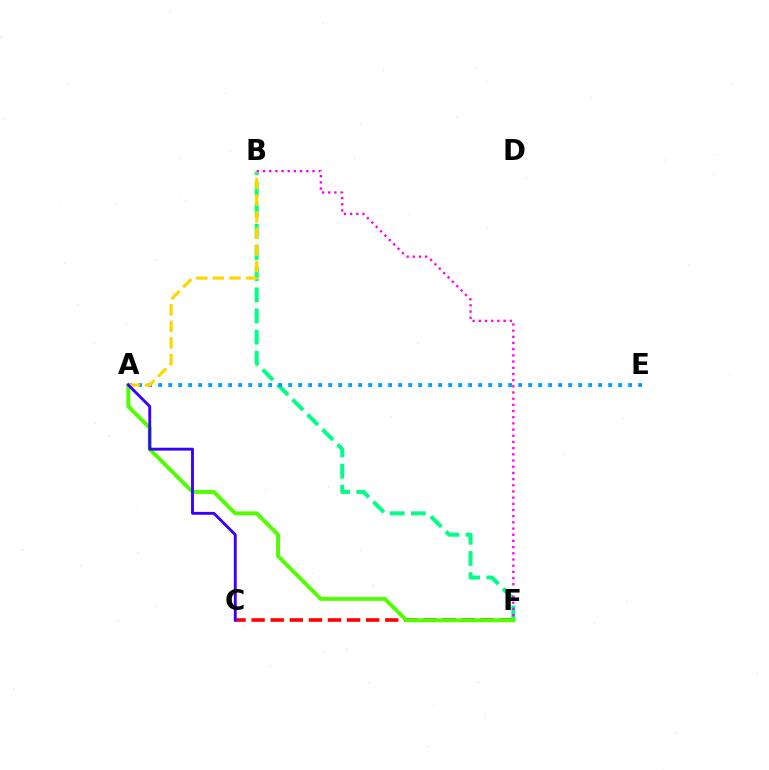{('C', 'F'): [{'color': '#ff0000', 'line_style': 'dashed', 'thickness': 2.59}], ('B', 'F'): [{'color': '#00ff86', 'line_style': 'dashed', 'thickness': 2.88}, {'color': '#ff00ed', 'line_style': 'dotted', 'thickness': 1.68}], ('A', 'F'): [{'color': '#4fff00', 'line_style': 'solid', 'thickness': 2.8}], ('A', 'E'): [{'color': '#009eff', 'line_style': 'dotted', 'thickness': 2.72}], ('A', 'B'): [{'color': '#ffd500', 'line_style': 'dashed', 'thickness': 2.26}], ('A', 'C'): [{'color': '#3700ff', 'line_style': 'solid', 'thickness': 2.07}]}